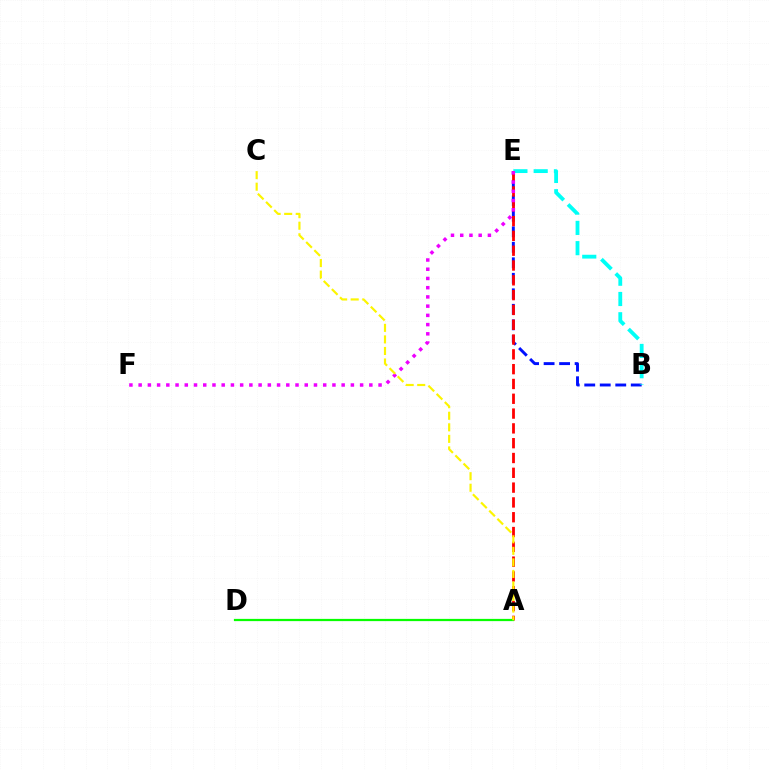{('B', 'E'): [{'color': '#0010ff', 'line_style': 'dashed', 'thickness': 2.11}, {'color': '#00fff6', 'line_style': 'dashed', 'thickness': 2.75}], ('A', 'E'): [{'color': '#ff0000', 'line_style': 'dashed', 'thickness': 2.01}], ('A', 'D'): [{'color': '#08ff00', 'line_style': 'solid', 'thickness': 1.61}], ('E', 'F'): [{'color': '#ee00ff', 'line_style': 'dotted', 'thickness': 2.51}], ('A', 'C'): [{'color': '#fcf500', 'line_style': 'dashed', 'thickness': 1.57}]}